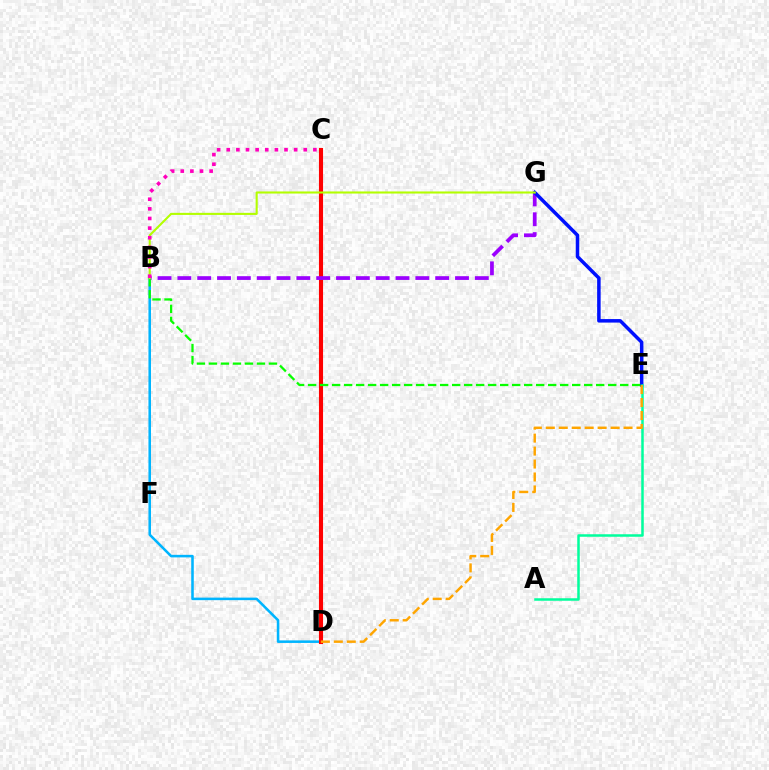{('B', 'D'): [{'color': '#00b5ff', 'line_style': 'solid', 'thickness': 1.84}], ('C', 'D'): [{'color': '#ff0000', 'line_style': 'solid', 'thickness': 2.95}], ('B', 'G'): [{'color': '#9b00ff', 'line_style': 'dashed', 'thickness': 2.69}, {'color': '#b3ff00', 'line_style': 'solid', 'thickness': 1.5}], ('E', 'G'): [{'color': '#0010ff', 'line_style': 'solid', 'thickness': 2.53}], ('A', 'E'): [{'color': '#00ff9d', 'line_style': 'solid', 'thickness': 1.81}], ('D', 'E'): [{'color': '#ffa500', 'line_style': 'dashed', 'thickness': 1.76}], ('B', 'E'): [{'color': '#08ff00', 'line_style': 'dashed', 'thickness': 1.63}], ('B', 'C'): [{'color': '#ff00bd', 'line_style': 'dotted', 'thickness': 2.62}]}